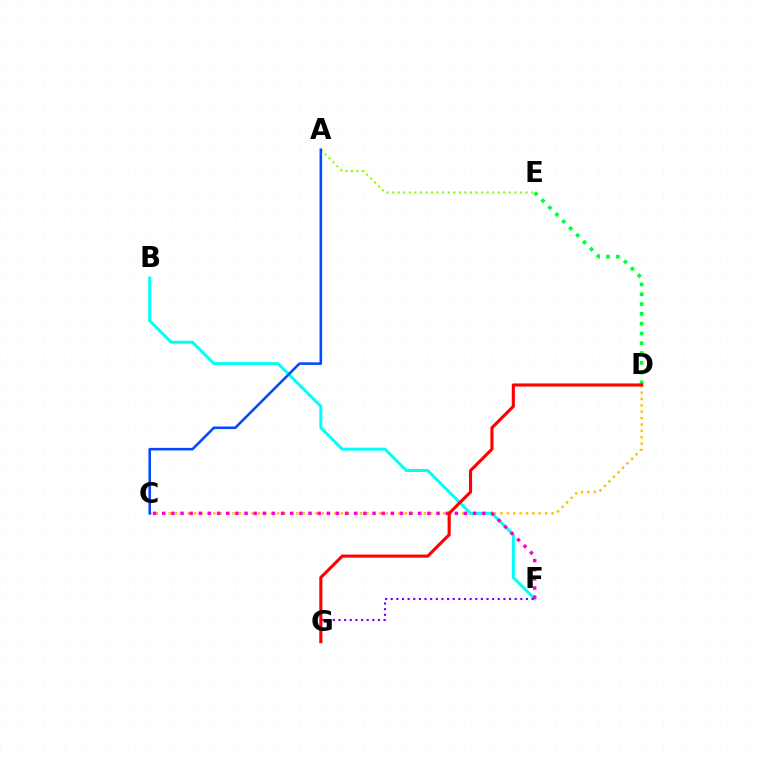{('C', 'D'): [{'color': '#ffbd00', 'line_style': 'dotted', 'thickness': 1.73}], ('D', 'E'): [{'color': '#00ff39', 'line_style': 'dotted', 'thickness': 2.66}], ('B', 'F'): [{'color': '#00fff6', 'line_style': 'solid', 'thickness': 2.14}], ('C', 'F'): [{'color': '#ff00cf', 'line_style': 'dotted', 'thickness': 2.48}], ('F', 'G'): [{'color': '#7200ff', 'line_style': 'dotted', 'thickness': 1.53}], ('A', 'E'): [{'color': '#84ff00', 'line_style': 'dotted', 'thickness': 1.51}], ('D', 'G'): [{'color': '#ff0000', 'line_style': 'solid', 'thickness': 2.24}], ('A', 'C'): [{'color': '#004bff', 'line_style': 'solid', 'thickness': 1.85}]}